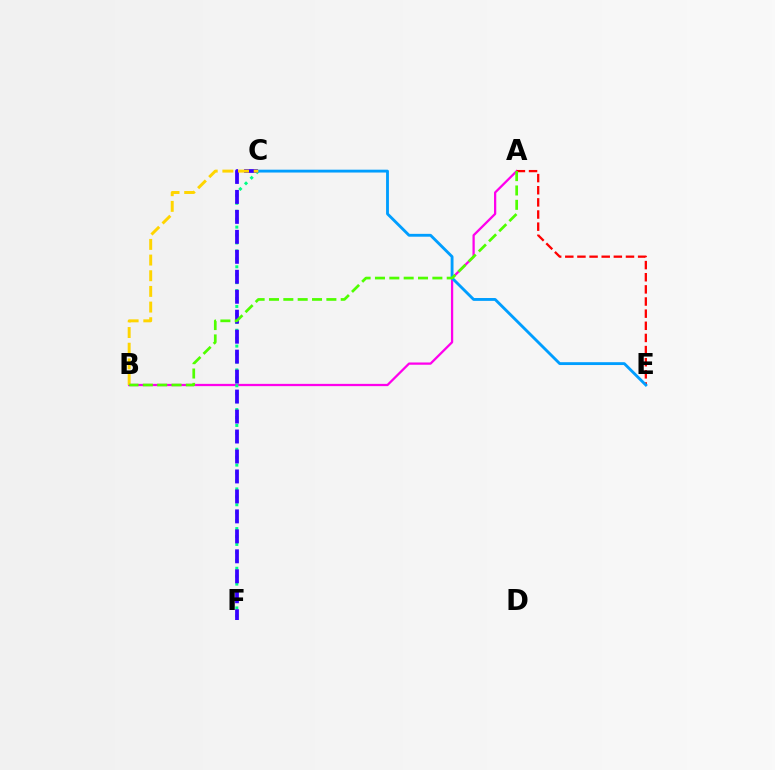{('A', 'B'): [{'color': '#ff00ed', 'line_style': 'solid', 'thickness': 1.63}, {'color': '#4fff00', 'line_style': 'dashed', 'thickness': 1.95}], ('C', 'F'): [{'color': '#00ff86', 'line_style': 'dotted', 'thickness': 2.16}, {'color': '#3700ff', 'line_style': 'dashed', 'thickness': 2.71}], ('A', 'E'): [{'color': '#ff0000', 'line_style': 'dashed', 'thickness': 1.65}], ('C', 'E'): [{'color': '#009eff', 'line_style': 'solid', 'thickness': 2.05}], ('B', 'C'): [{'color': '#ffd500', 'line_style': 'dashed', 'thickness': 2.13}]}